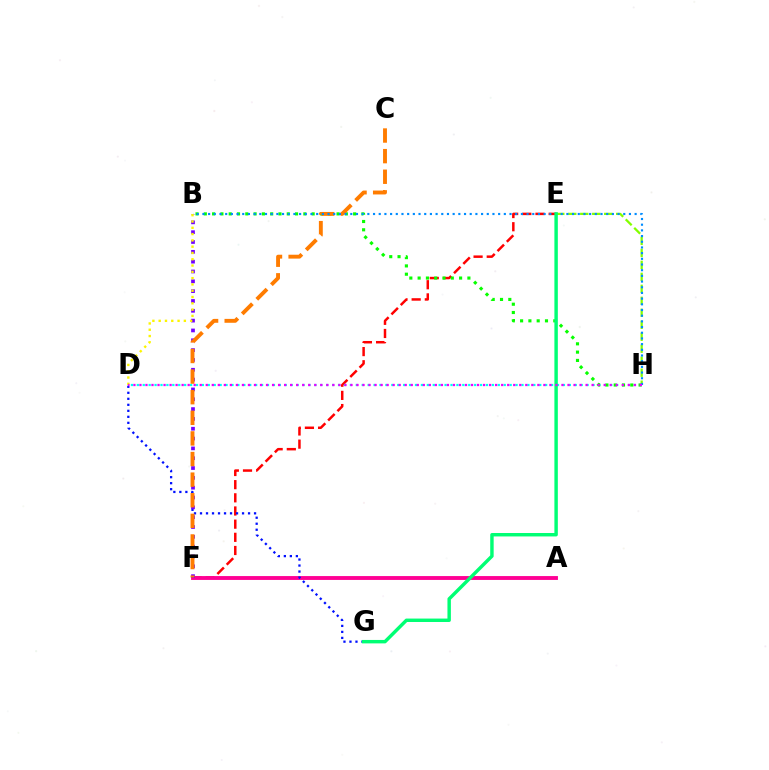{('E', 'F'): [{'color': '#ff0000', 'line_style': 'dashed', 'thickness': 1.79}], ('D', 'H'): [{'color': '#00fff6', 'line_style': 'dotted', 'thickness': 1.61}, {'color': '#ee00ff', 'line_style': 'dotted', 'thickness': 1.64}], ('A', 'F'): [{'color': '#ff0094', 'line_style': 'solid', 'thickness': 2.79}], ('B', 'H'): [{'color': '#08ff00', 'line_style': 'dotted', 'thickness': 2.25}, {'color': '#008cff', 'line_style': 'dotted', 'thickness': 1.55}], ('E', 'H'): [{'color': '#84ff00', 'line_style': 'dashed', 'thickness': 1.63}], ('D', 'G'): [{'color': '#0010ff', 'line_style': 'dotted', 'thickness': 1.63}], ('B', 'F'): [{'color': '#7200ff', 'line_style': 'dotted', 'thickness': 2.67}], ('C', 'F'): [{'color': '#ff7c00', 'line_style': 'dashed', 'thickness': 2.8}], ('B', 'D'): [{'color': '#fcf500', 'line_style': 'dotted', 'thickness': 1.71}], ('E', 'G'): [{'color': '#00ff74', 'line_style': 'solid', 'thickness': 2.47}]}